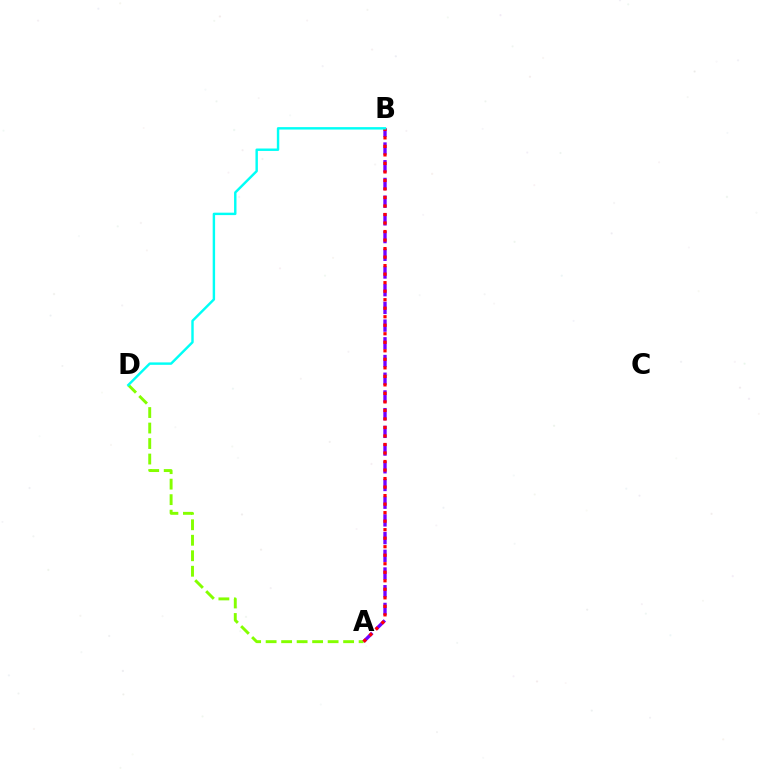{('A', 'D'): [{'color': '#84ff00', 'line_style': 'dashed', 'thickness': 2.11}], ('A', 'B'): [{'color': '#7200ff', 'line_style': 'dashed', 'thickness': 2.41}, {'color': '#ff0000', 'line_style': 'dotted', 'thickness': 2.31}], ('B', 'D'): [{'color': '#00fff6', 'line_style': 'solid', 'thickness': 1.75}]}